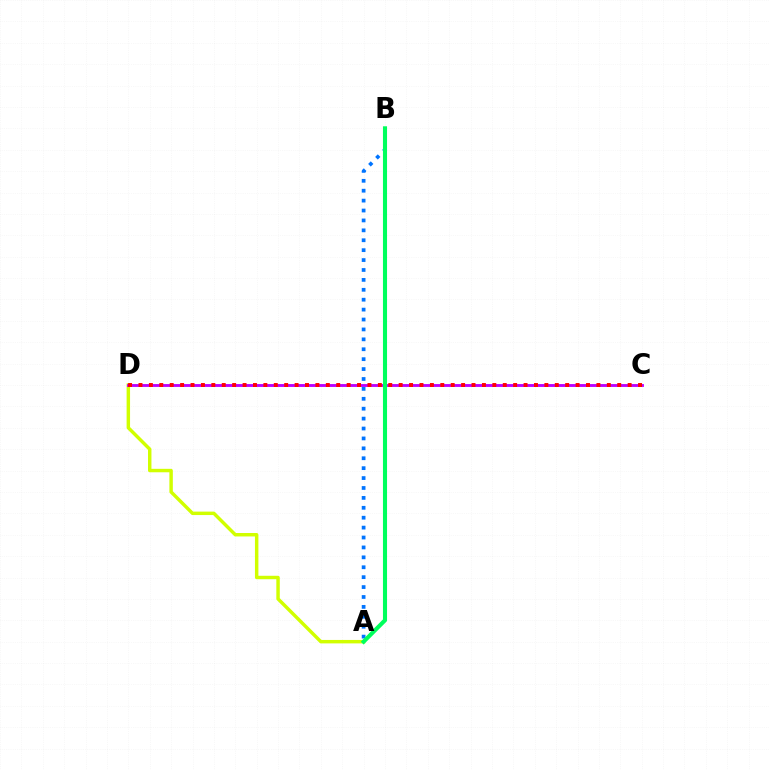{('A', 'D'): [{'color': '#d1ff00', 'line_style': 'solid', 'thickness': 2.48}], ('A', 'B'): [{'color': '#0074ff', 'line_style': 'dotted', 'thickness': 2.69}, {'color': '#00ff5c', 'line_style': 'solid', 'thickness': 2.94}], ('C', 'D'): [{'color': '#b900ff', 'line_style': 'solid', 'thickness': 2.06}, {'color': '#ff0000', 'line_style': 'dotted', 'thickness': 2.83}]}